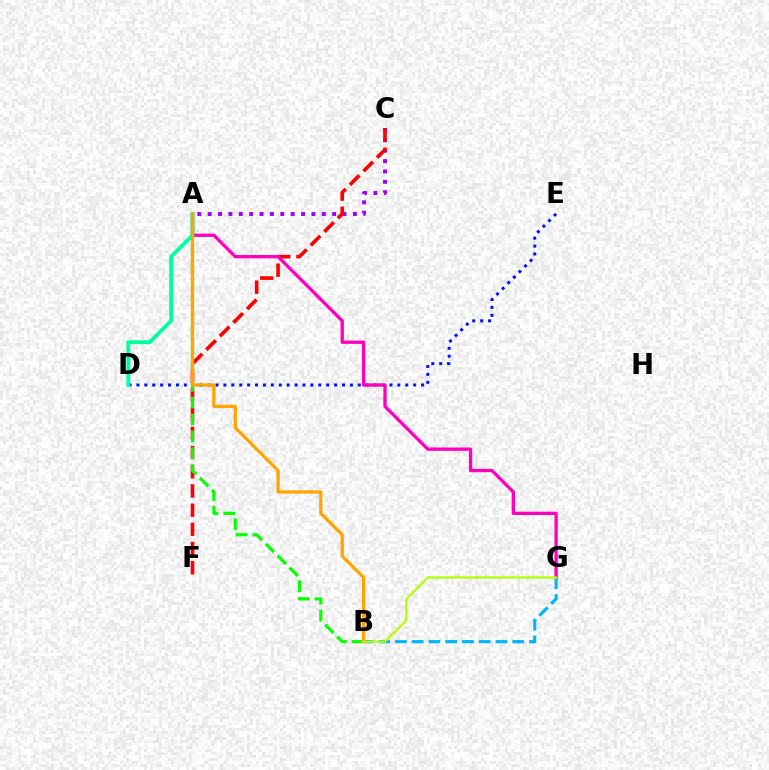{('A', 'C'): [{'color': '#9b00ff', 'line_style': 'dotted', 'thickness': 2.82}], ('D', 'E'): [{'color': '#0010ff', 'line_style': 'dotted', 'thickness': 2.15}], ('C', 'F'): [{'color': '#ff0000', 'line_style': 'dashed', 'thickness': 2.61}], ('A', 'G'): [{'color': '#ff00bd', 'line_style': 'solid', 'thickness': 2.39}], ('B', 'G'): [{'color': '#00b5ff', 'line_style': 'dashed', 'thickness': 2.28}, {'color': '#b3ff00', 'line_style': 'solid', 'thickness': 1.6}], ('A', 'B'): [{'color': '#08ff00', 'line_style': 'dashed', 'thickness': 2.29}, {'color': '#ffa500', 'line_style': 'solid', 'thickness': 2.35}], ('A', 'D'): [{'color': '#00ff9d', 'line_style': 'solid', 'thickness': 2.79}]}